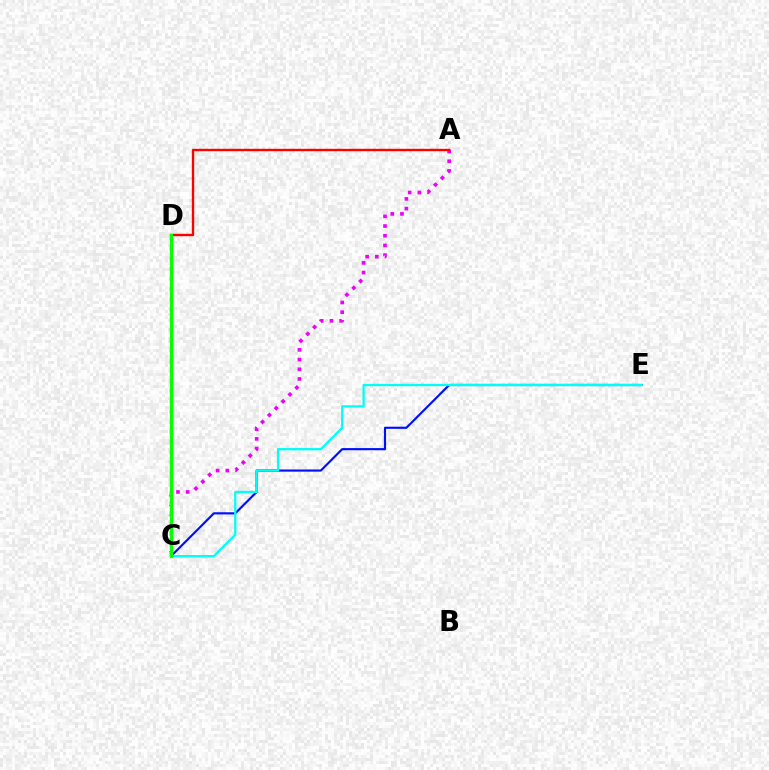{('C', 'E'): [{'color': '#0010ff', 'line_style': 'solid', 'thickness': 1.55}, {'color': '#00fff6', 'line_style': 'solid', 'thickness': 1.63}], ('A', 'C'): [{'color': '#ee00ff', 'line_style': 'dotted', 'thickness': 2.64}], ('C', 'D'): [{'color': '#fcf500', 'line_style': 'dotted', 'thickness': 2.77}, {'color': '#08ff00', 'line_style': 'solid', 'thickness': 2.34}], ('A', 'D'): [{'color': '#ff0000', 'line_style': 'solid', 'thickness': 1.71}]}